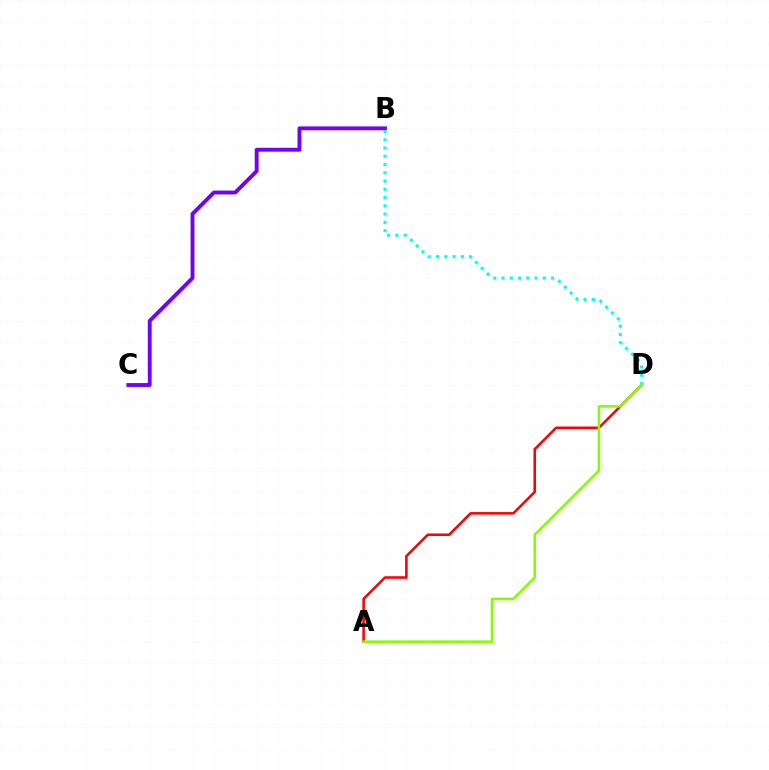{('A', 'D'): [{'color': '#ff0000', 'line_style': 'solid', 'thickness': 1.82}, {'color': '#84ff00', 'line_style': 'solid', 'thickness': 1.84}], ('B', 'C'): [{'color': '#7200ff', 'line_style': 'solid', 'thickness': 2.79}], ('B', 'D'): [{'color': '#00fff6', 'line_style': 'dotted', 'thickness': 2.24}]}